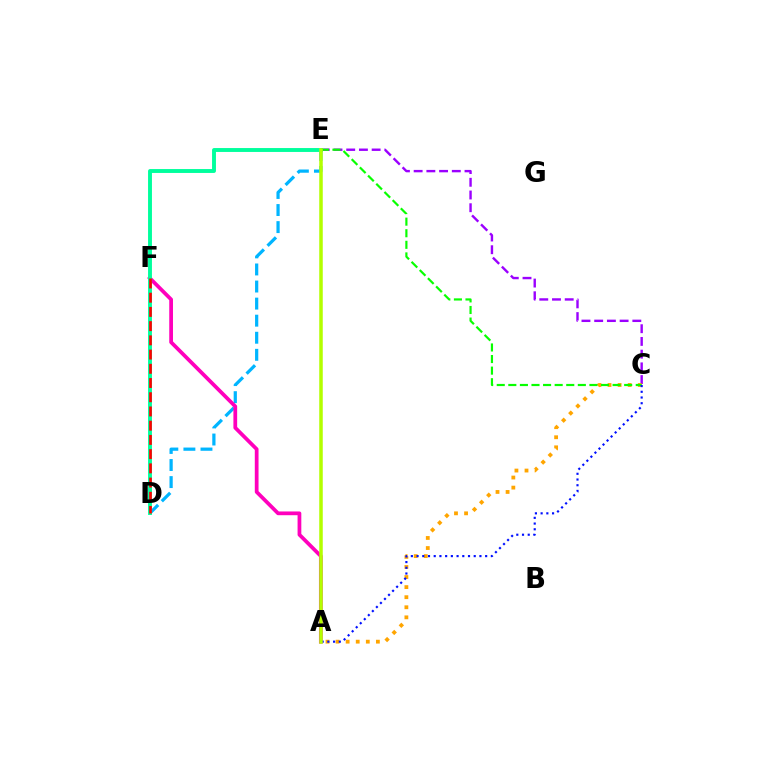{('D', 'E'): [{'color': '#00b5ff', 'line_style': 'dashed', 'thickness': 2.32}, {'color': '#00ff9d', 'line_style': 'solid', 'thickness': 2.81}], ('C', 'E'): [{'color': '#9b00ff', 'line_style': 'dashed', 'thickness': 1.73}, {'color': '#08ff00', 'line_style': 'dashed', 'thickness': 1.57}], ('A', 'F'): [{'color': '#ff00bd', 'line_style': 'solid', 'thickness': 2.7}], ('A', 'C'): [{'color': '#ffa500', 'line_style': 'dotted', 'thickness': 2.74}, {'color': '#0010ff', 'line_style': 'dotted', 'thickness': 1.55}], ('D', 'F'): [{'color': '#ff0000', 'line_style': 'dashed', 'thickness': 1.93}], ('A', 'E'): [{'color': '#b3ff00', 'line_style': 'solid', 'thickness': 2.53}]}